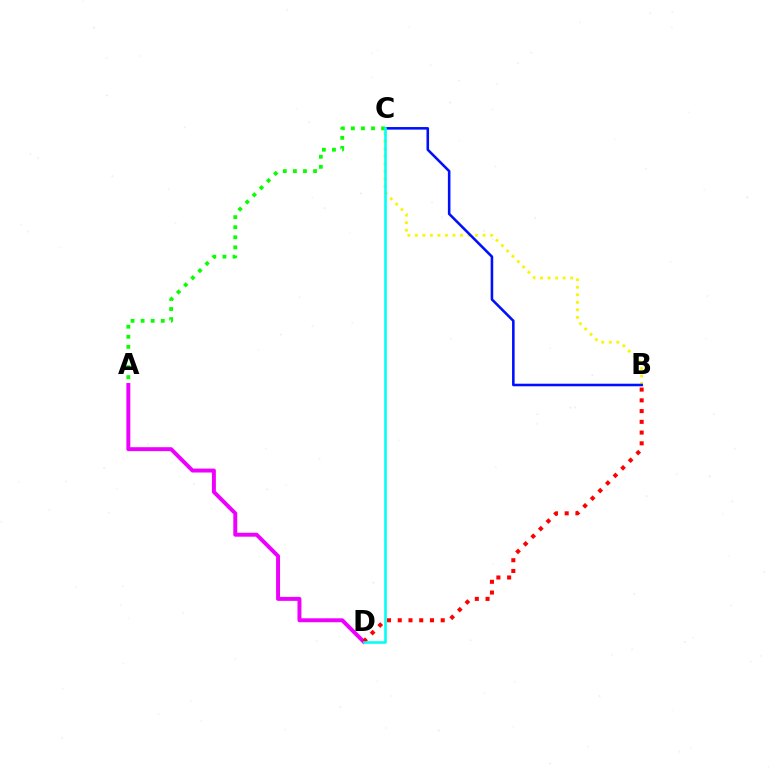{('B', 'C'): [{'color': '#fcf500', 'line_style': 'dotted', 'thickness': 2.04}, {'color': '#0010ff', 'line_style': 'solid', 'thickness': 1.85}], ('A', 'D'): [{'color': '#ee00ff', 'line_style': 'solid', 'thickness': 2.84}], ('A', 'C'): [{'color': '#08ff00', 'line_style': 'dotted', 'thickness': 2.74}], ('B', 'D'): [{'color': '#ff0000', 'line_style': 'dotted', 'thickness': 2.92}], ('C', 'D'): [{'color': '#00fff6', 'line_style': 'solid', 'thickness': 1.87}]}